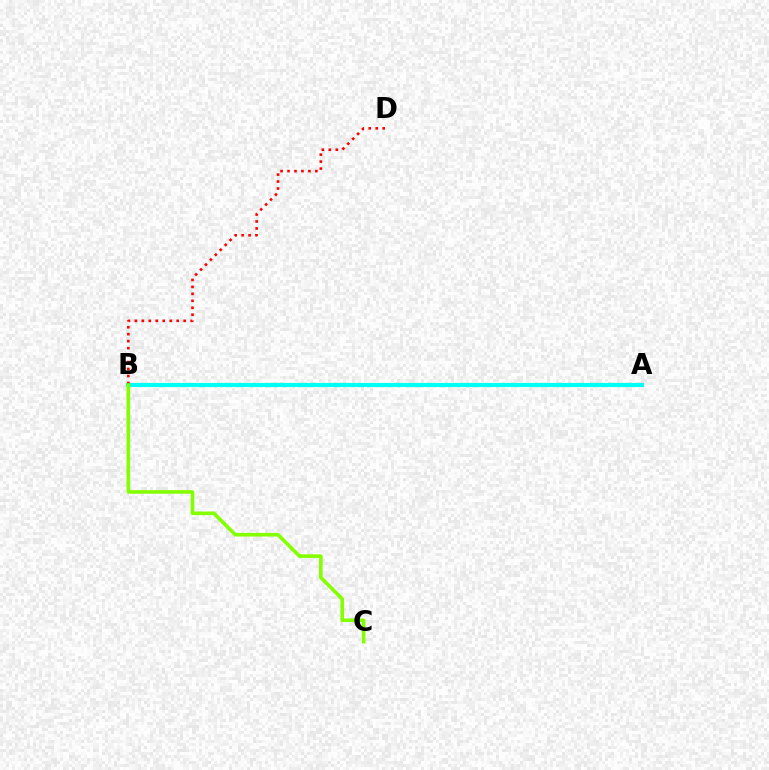{('A', 'B'): [{'color': '#7200ff', 'line_style': 'dotted', 'thickness': 2.04}, {'color': '#00fff6', 'line_style': 'solid', 'thickness': 2.98}], ('B', 'D'): [{'color': '#ff0000', 'line_style': 'dotted', 'thickness': 1.89}], ('B', 'C'): [{'color': '#84ff00', 'line_style': 'solid', 'thickness': 2.6}]}